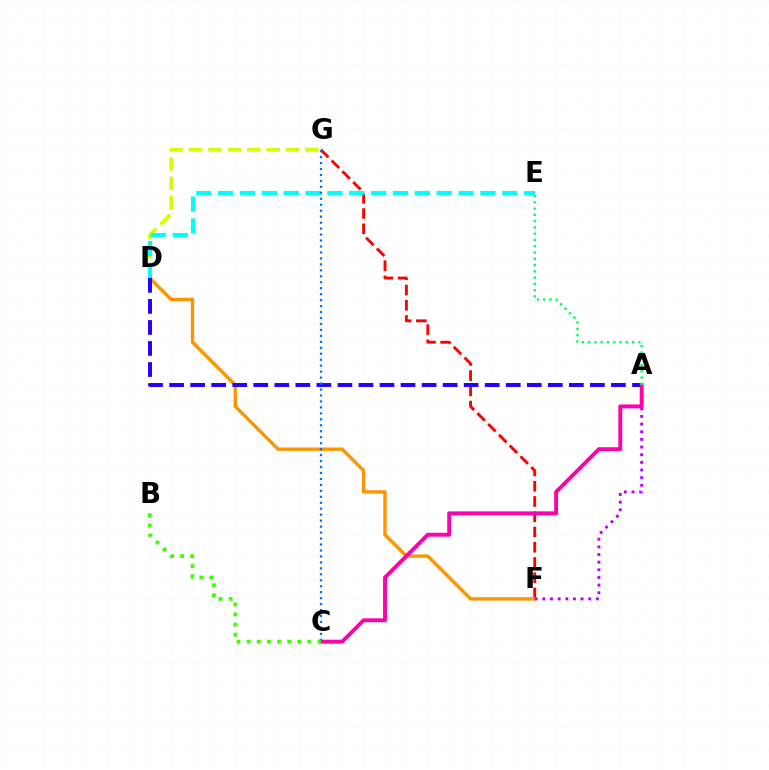{('F', 'G'): [{'color': '#ff0000', 'line_style': 'dashed', 'thickness': 2.07}], ('D', 'F'): [{'color': '#ff9400', 'line_style': 'solid', 'thickness': 2.44}], ('A', 'D'): [{'color': '#2500ff', 'line_style': 'dashed', 'thickness': 2.86}], ('D', 'G'): [{'color': '#d1ff00', 'line_style': 'dashed', 'thickness': 2.63}], ('D', 'E'): [{'color': '#00fff6', 'line_style': 'dashed', 'thickness': 2.97}], ('A', 'F'): [{'color': '#b900ff', 'line_style': 'dotted', 'thickness': 2.08}], ('A', 'C'): [{'color': '#ff00ac', 'line_style': 'solid', 'thickness': 2.82}], ('A', 'E'): [{'color': '#00ff5c', 'line_style': 'dotted', 'thickness': 1.7}], ('C', 'G'): [{'color': '#0074ff', 'line_style': 'dotted', 'thickness': 1.62}], ('B', 'C'): [{'color': '#3dff00', 'line_style': 'dotted', 'thickness': 2.75}]}